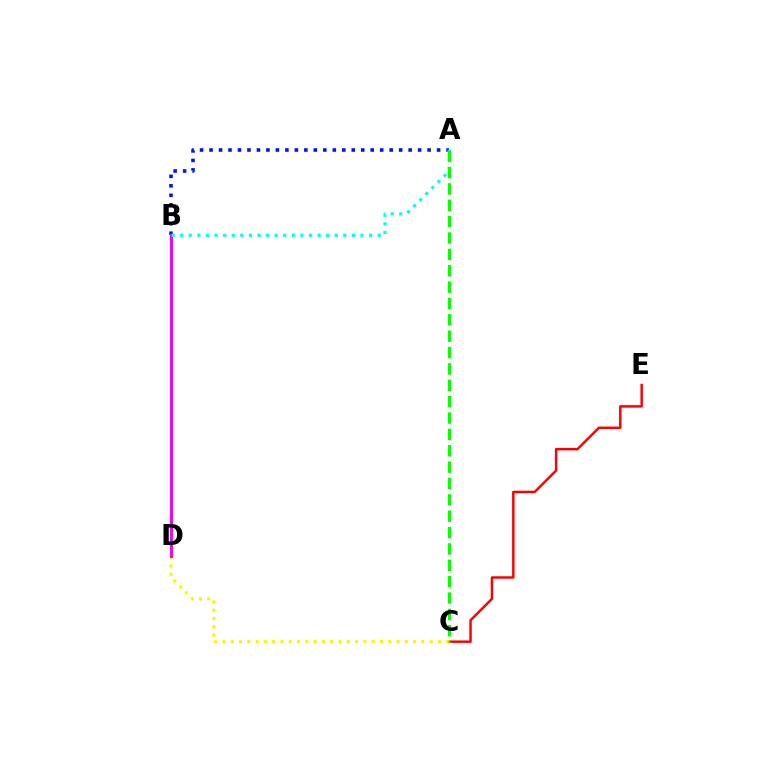{('C', 'E'): [{'color': '#ff0000', 'line_style': 'solid', 'thickness': 1.77}], ('A', 'B'): [{'color': '#0010ff', 'line_style': 'dotted', 'thickness': 2.58}, {'color': '#00fff6', 'line_style': 'dotted', 'thickness': 2.33}], ('C', 'D'): [{'color': '#fcf500', 'line_style': 'dotted', 'thickness': 2.25}], ('B', 'D'): [{'color': '#ee00ff', 'line_style': 'solid', 'thickness': 2.12}], ('A', 'C'): [{'color': '#08ff00', 'line_style': 'dashed', 'thickness': 2.22}]}